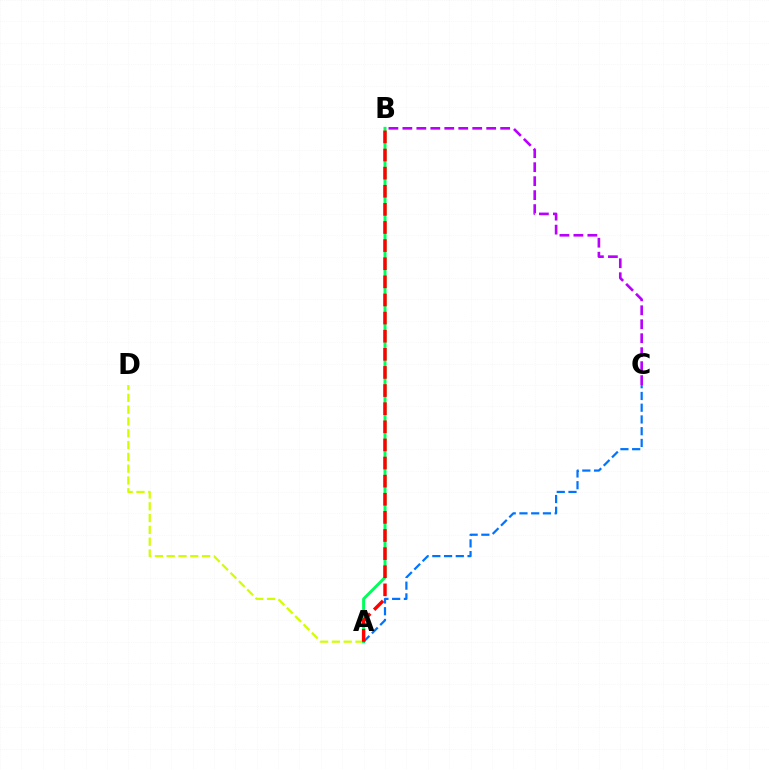{('B', 'C'): [{'color': '#b900ff', 'line_style': 'dashed', 'thickness': 1.9}], ('A', 'D'): [{'color': '#d1ff00', 'line_style': 'dashed', 'thickness': 1.6}], ('A', 'B'): [{'color': '#00ff5c', 'line_style': 'solid', 'thickness': 2.15}, {'color': '#ff0000', 'line_style': 'dashed', 'thickness': 2.46}], ('A', 'C'): [{'color': '#0074ff', 'line_style': 'dashed', 'thickness': 1.59}]}